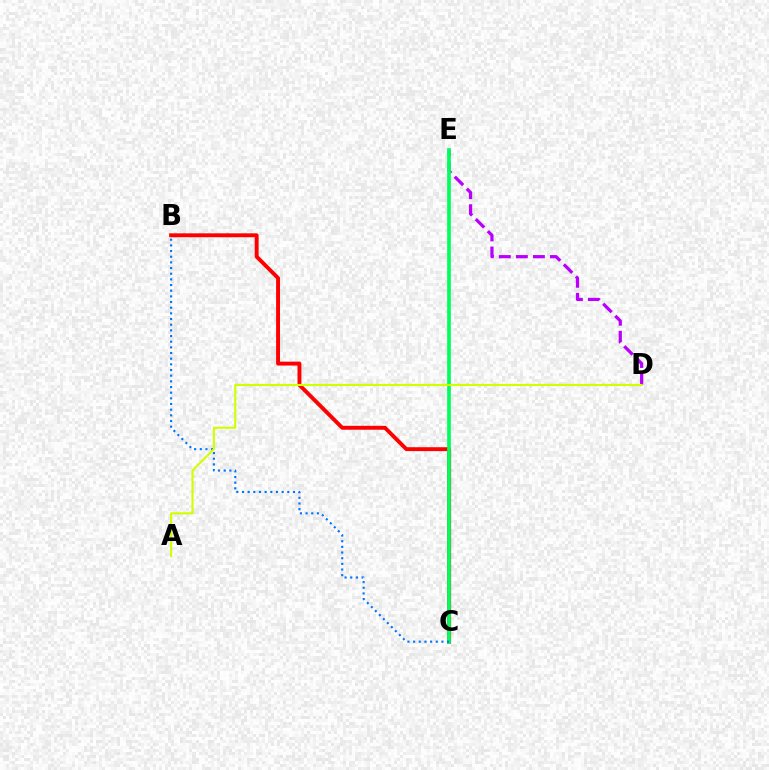{('B', 'C'): [{'color': '#ff0000', 'line_style': 'solid', 'thickness': 2.81}, {'color': '#0074ff', 'line_style': 'dotted', 'thickness': 1.54}], ('D', 'E'): [{'color': '#b900ff', 'line_style': 'dashed', 'thickness': 2.32}], ('C', 'E'): [{'color': '#00ff5c', 'line_style': 'solid', 'thickness': 2.66}], ('A', 'D'): [{'color': '#d1ff00', 'line_style': 'solid', 'thickness': 1.52}]}